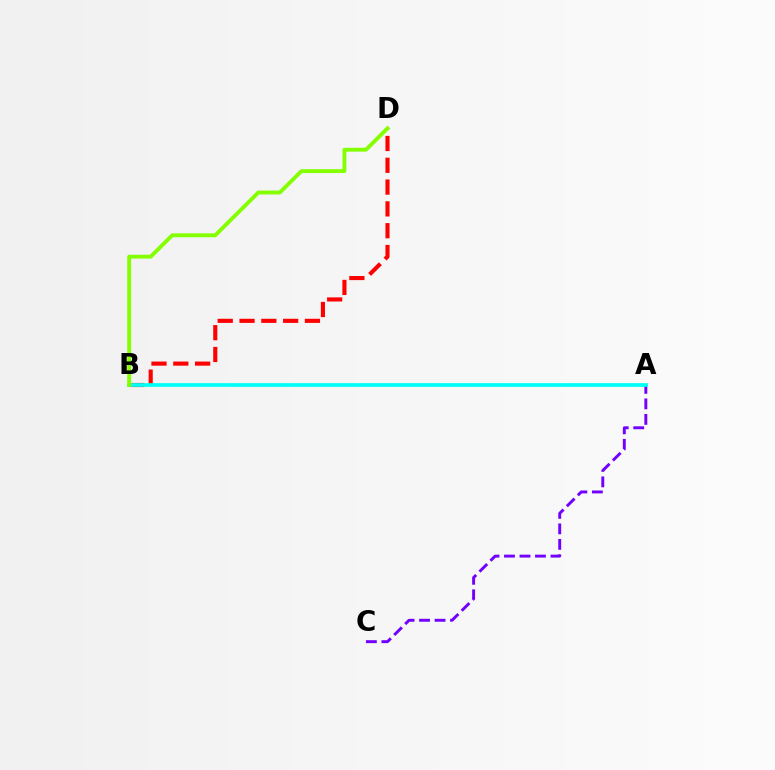{('B', 'D'): [{'color': '#ff0000', 'line_style': 'dashed', 'thickness': 2.96}, {'color': '#84ff00', 'line_style': 'solid', 'thickness': 2.78}], ('A', 'C'): [{'color': '#7200ff', 'line_style': 'dashed', 'thickness': 2.11}], ('A', 'B'): [{'color': '#00fff6', 'line_style': 'solid', 'thickness': 2.68}]}